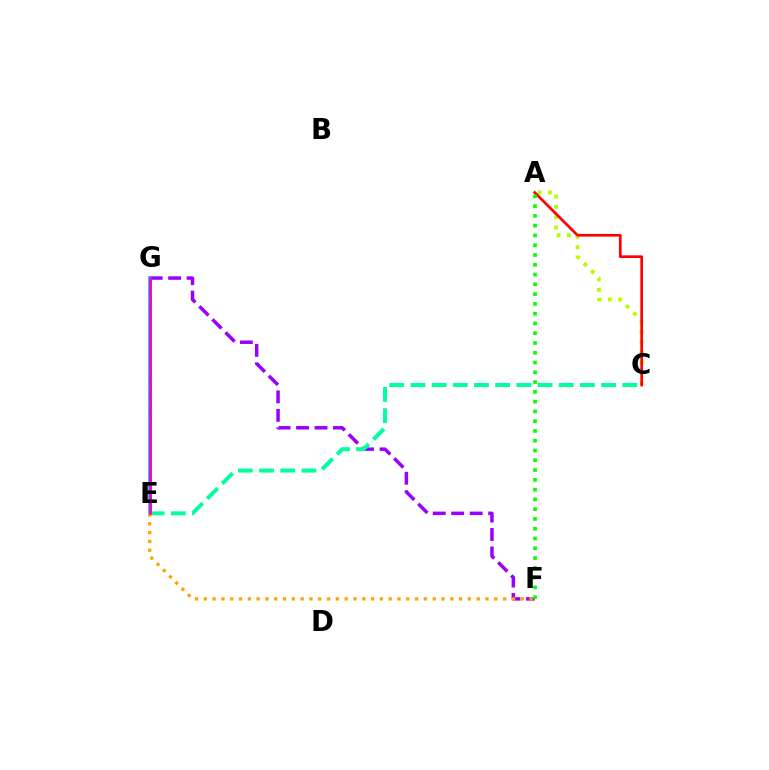{('F', 'G'): [{'color': '#9b00ff', 'line_style': 'dashed', 'thickness': 2.51}], ('A', 'C'): [{'color': '#b3ff00', 'line_style': 'dotted', 'thickness': 2.8}, {'color': '#ff0000', 'line_style': 'solid', 'thickness': 1.92}], ('E', 'G'): [{'color': '#0010ff', 'line_style': 'dashed', 'thickness': 2.03}, {'color': '#00b5ff', 'line_style': 'solid', 'thickness': 2.61}, {'color': '#ff00bd', 'line_style': 'solid', 'thickness': 1.91}], ('C', 'E'): [{'color': '#00ff9d', 'line_style': 'dashed', 'thickness': 2.88}], ('E', 'F'): [{'color': '#ffa500', 'line_style': 'dotted', 'thickness': 2.39}], ('A', 'F'): [{'color': '#08ff00', 'line_style': 'dotted', 'thickness': 2.66}]}